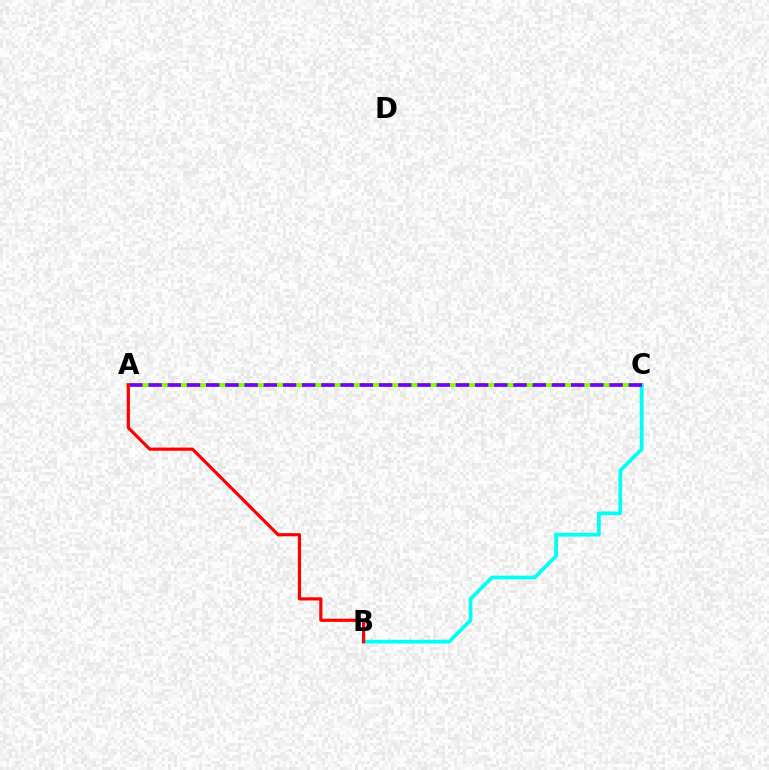{('A', 'C'): [{'color': '#84ff00', 'line_style': 'solid', 'thickness': 2.84}, {'color': '#7200ff', 'line_style': 'dashed', 'thickness': 2.61}], ('B', 'C'): [{'color': '#00fff6', 'line_style': 'solid', 'thickness': 2.67}], ('A', 'B'): [{'color': '#ff0000', 'line_style': 'solid', 'thickness': 2.28}]}